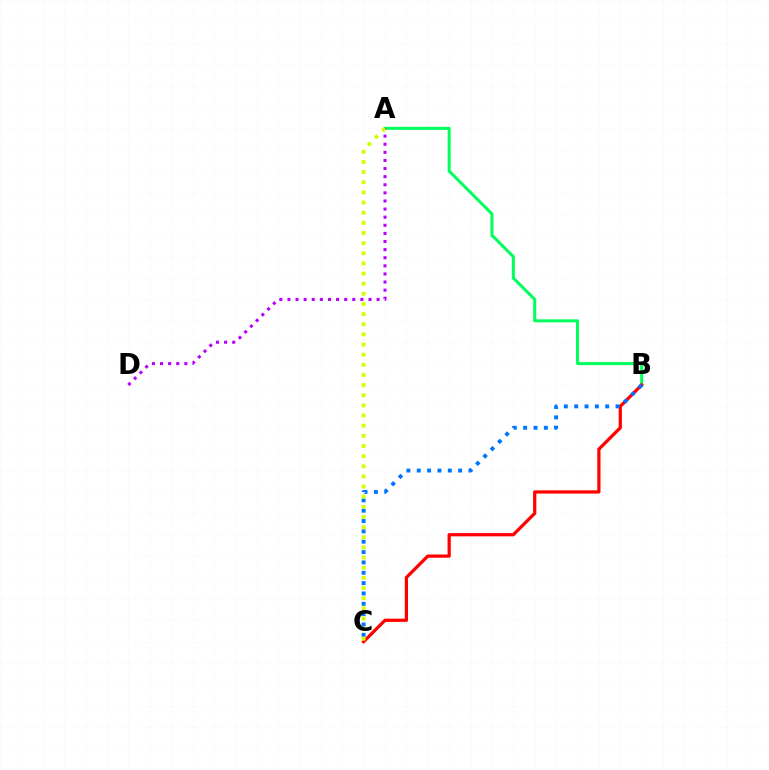{('A', 'B'): [{'color': '#00ff5c', 'line_style': 'solid', 'thickness': 2.18}], ('B', 'C'): [{'color': '#ff0000', 'line_style': 'solid', 'thickness': 2.32}, {'color': '#0074ff', 'line_style': 'dotted', 'thickness': 2.81}], ('A', 'D'): [{'color': '#b900ff', 'line_style': 'dotted', 'thickness': 2.2}], ('A', 'C'): [{'color': '#d1ff00', 'line_style': 'dotted', 'thickness': 2.76}]}